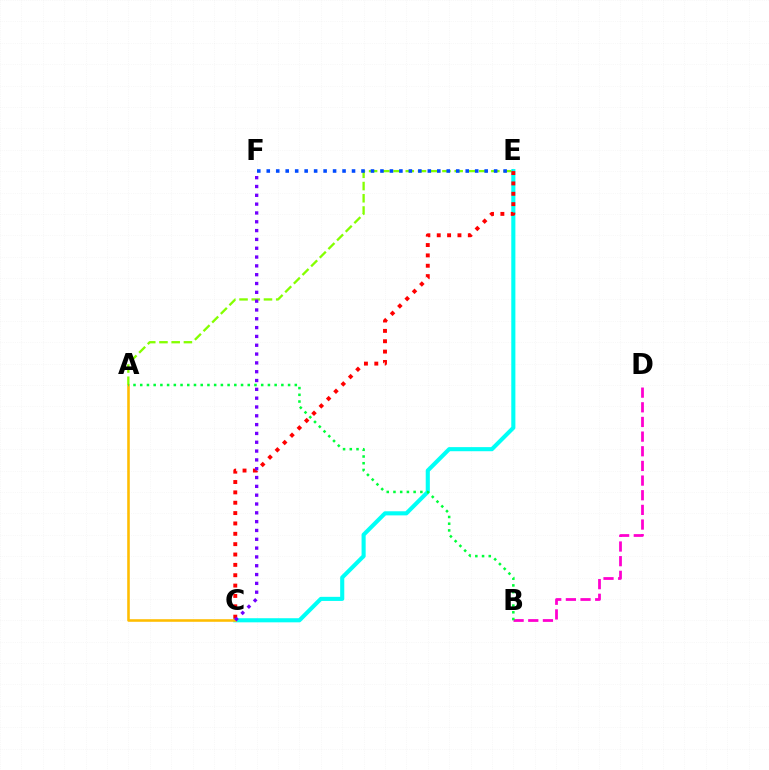{('B', 'D'): [{'color': '#ff00cf', 'line_style': 'dashed', 'thickness': 1.99}], ('A', 'E'): [{'color': '#84ff00', 'line_style': 'dashed', 'thickness': 1.66}], ('C', 'E'): [{'color': '#00fff6', 'line_style': 'solid', 'thickness': 2.95}, {'color': '#ff0000', 'line_style': 'dotted', 'thickness': 2.81}], ('A', 'C'): [{'color': '#ffbd00', 'line_style': 'solid', 'thickness': 1.86}], ('E', 'F'): [{'color': '#004bff', 'line_style': 'dotted', 'thickness': 2.57}], ('C', 'F'): [{'color': '#7200ff', 'line_style': 'dotted', 'thickness': 2.4}], ('A', 'B'): [{'color': '#00ff39', 'line_style': 'dotted', 'thickness': 1.83}]}